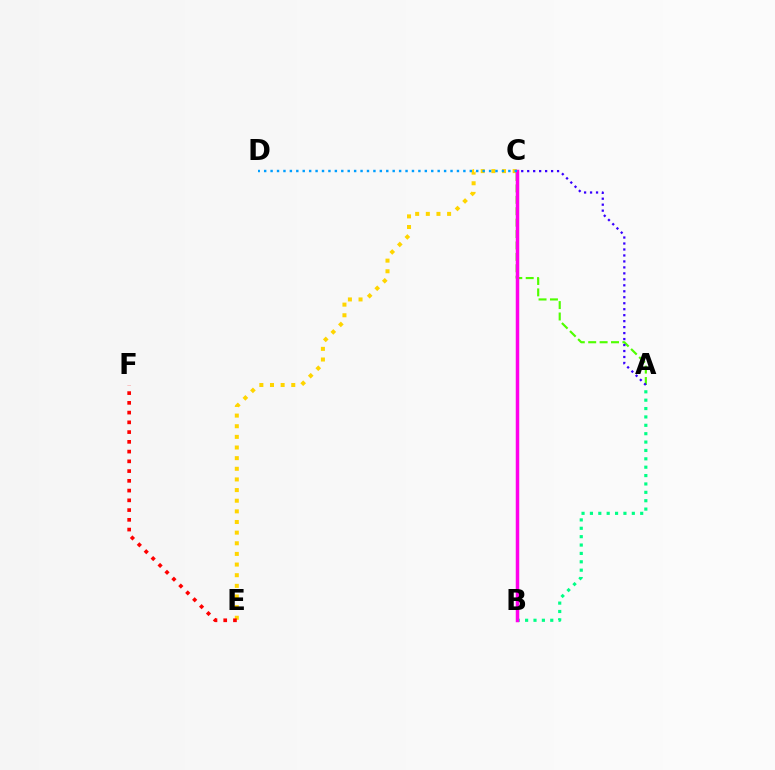{('A', 'C'): [{'color': '#4fff00', 'line_style': 'dashed', 'thickness': 1.55}, {'color': '#3700ff', 'line_style': 'dotted', 'thickness': 1.62}], ('C', 'E'): [{'color': '#ffd500', 'line_style': 'dotted', 'thickness': 2.89}], ('A', 'B'): [{'color': '#00ff86', 'line_style': 'dotted', 'thickness': 2.28}], ('B', 'C'): [{'color': '#ff00ed', 'line_style': 'solid', 'thickness': 2.51}], ('E', 'F'): [{'color': '#ff0000', 'line_style': 'dotted', 'thickness': 2.65}], ('C', 'D'): [{'color': '#009eff', 'line_style': 'dotted', 'thickness': 1.75}]}